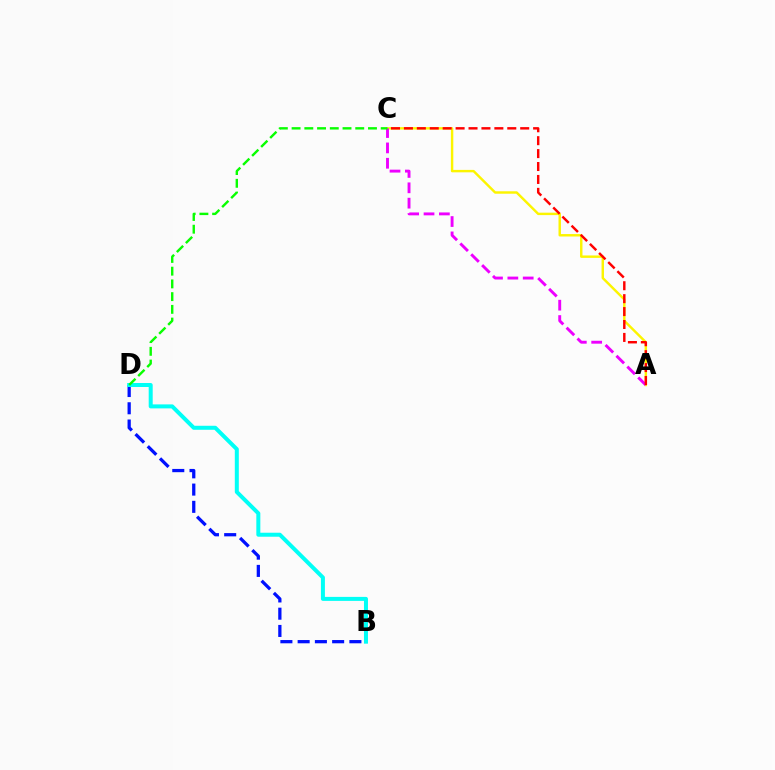{('A', 'C'): [{'color': '#fcf500', 'line_style': 'solid', 'thickness': 1.75}, {'color': '#ee00ff', 'line_style': 'dashed', 'thickness': 2.09}, {'color': '#ff0000', 'line_style': 'dashed', 'thickness': 1.76}], ('B', 'D'): [{'color': '#0010ff', 'line_style': 'dashed', 'thickness': 2.34}, {'color': '#00fff6', 'line_style': 'solid', 'thickness': 2.88}], ('C', 'D'): [{'color': '#08ff00', 'line_style': 'dashed', 'thickness': 1.73}]}